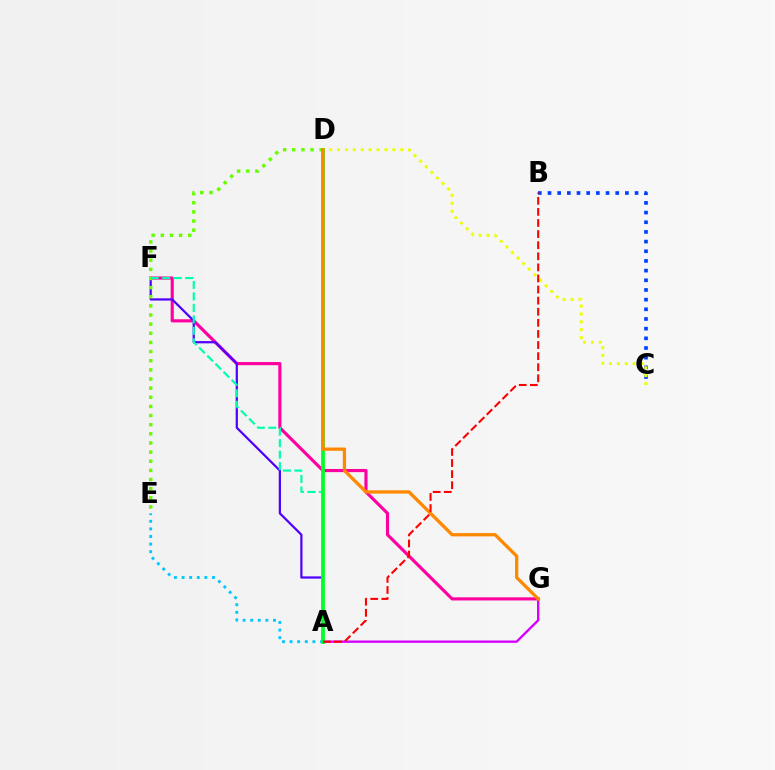{('F', 'G'): [{'color': '#ff00a0', 'line_style': 'solid', 'thickness': 2.26}], ('A', 'F'): [{'color': '#4f00ff', 'line_style': 'solid', 'thickness': 1.61}, {'color': '#00ffaf', 'line_style': 'dashed', 'thickness': 1.56}], ('A', 'G'): [{'color': '#d600ff', 'line_style': 'solid', 'thickness': 1.7}], ('B', 'C'): [{'color': '#003fff', 'line_style': 'dotted', 'thickness': 2.63}], ('D', 'E'): [{'color': '#66ff00', 'line_style': 'dotted', 'thickness': 2.48}], ('A', 'E'): [{'color': '#00c7ff', 'line_style': 'dotted', 'thickness': 2.07}], ('A', 'D'): [{'color': '#00ff27', 'line_style': 'solid', 'thickness': 2.68}], ('C', 'D'): [{'color': '#eeff00', 'line_style': 'dotted', 'thickness': 2.14}], ('D', 'G'): [{'color': '#ff8800', 'line_style': 'solid', 'thickness': 2.36}], ('A', 'B'): [{'color': '#ff0000', 'line_style': 'dashed', 'thickness': 1.51}]}